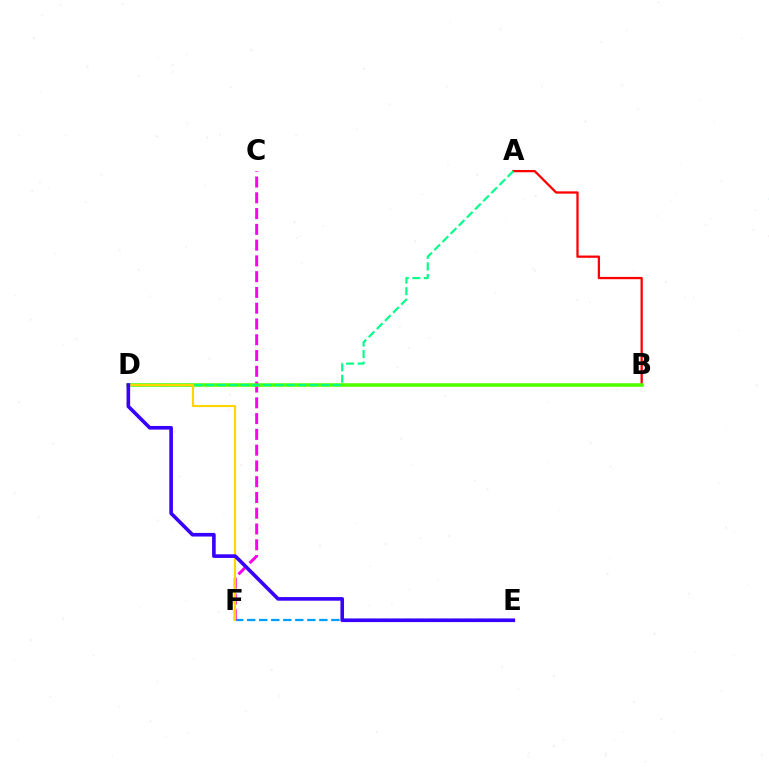{('E', 'F'): [{'color': '#009eff', 'line_style': 'dashed', 'thickness': 1.63}], ('A', 'B'): [{'color': '#ff0000', 'line_style': 'solid', 'thickness': 1.64}], ('C', 'F'): [{'color': '#ff00ed', 'line_style': 'dashed', 'thickness': 2.14}], ('B', 'D'): [{'color': '#4fff00', 'line_style': 'solid', 'thickness': 2.56}], ('A', 'D'): [{'color': '#00ff86', 'line_style': 'dashed', 'thickness': 1.57}], ('D', 'F'): [{'color': '#ffd500', 'line_style': 'solid', 'thickness': 1.54}], ('D', 'E'): [{'color': '#3700ff', 'line_style': 'solid', 'thickness': 2.6}]}